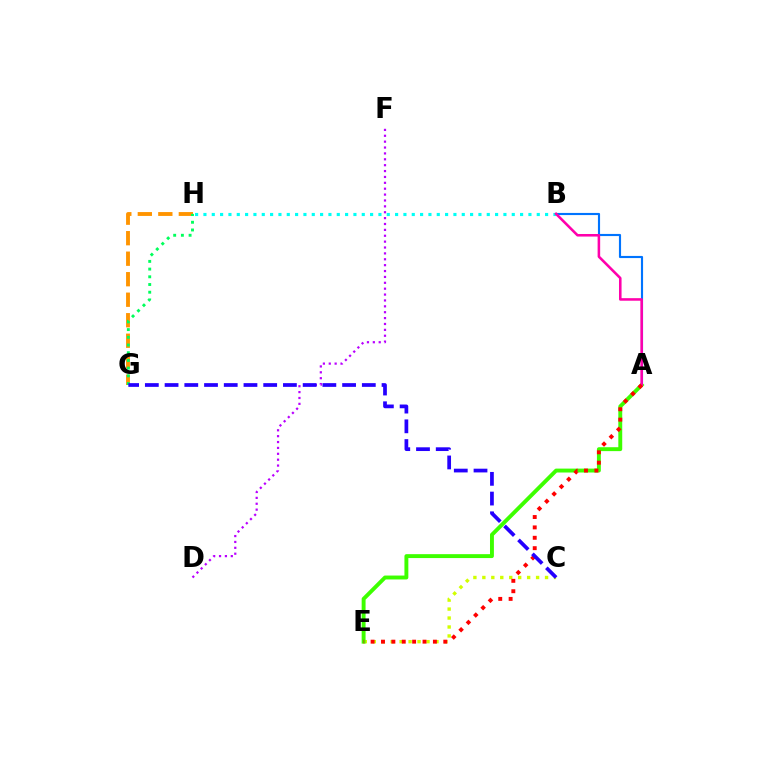{('A', 'B'): [{'color': '#0074ff', 'line_style': 'solid', 'thickness': 1.54}, {'color': '#ff00ac', 'line_style': 'solid', 'thickness': 1.84}], ('C', 'E'): [{'color': '#d1ff00', 'line_style': 'dotted', 'thickness': 2.43}], ('G', 'H'): [{'color': '#ff9400', 'line_style': 'dashed', 'thickness': 2.79}, {'color': '#00ff5c', 'line_style': 'dotted', 'thickness': 2.09}], ('A', 'E'): [{'color': '#3dff00', 'line_style': 'solid', 'thickness': 2.81}, {'color': '#ff0000', 'line_style': 'dotted', 'thickness': 2.82}], ('B', 'H'): [{'color': '#00fff6', 'line_style': 'dotted', 'thickness': 2.26}], ('D', 'F'): [{'color': '#b900ff', 'line_style': 'dotted', 'thickness': 1.6}], ('C', 'G'): [{'color': '#2500ff', 'line_style': 'dashed', 'thickness': 2.68}]}